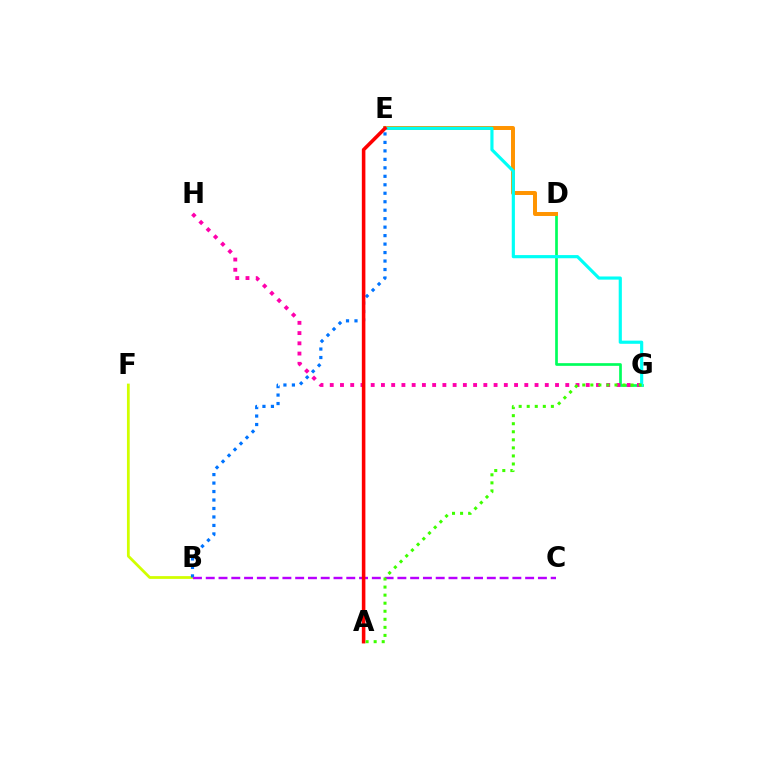{('B', 'F'): [{'color': '#d1ff00', 'line_style': 'solid', 'thickness': 1.99}], ('B', 'E'): [{'color': '#0074ff', 'line_style': 'dotted', 'thickness': 2.3}], ('D', 'G'): [{'color': '#00ff5c', 'line_style': 'solid', 'thickness': 1.94}], ('D', 'E'): [{'color': '#ff9400', 'line_style': 'solid', 'thickness': 2.86}], ('G', 'H'): [{'color': '#ff00ac', 'line_style': 'dotted', 'thickness': 2.78}], ('B', 'C'): [{'color': '#b900ff', 'line_style': 'dashed', 'thickness': 1.74}], ('A', 'E'): [{'color': '#2500ff', 'line_style': 'dotted', 'thickness': 1.76}, {'color': '#ff0000', 'line_style': 'solid', 'thickness': 2.56}], ('E', 'G'): [{'color': '#00fff6', 'line_style': 'solid', 'thickness': 2.27}], ('A', 'G'): [{'color': '#3dff00', 'line_style': 'dotted', 'thickness': 2.19}]}